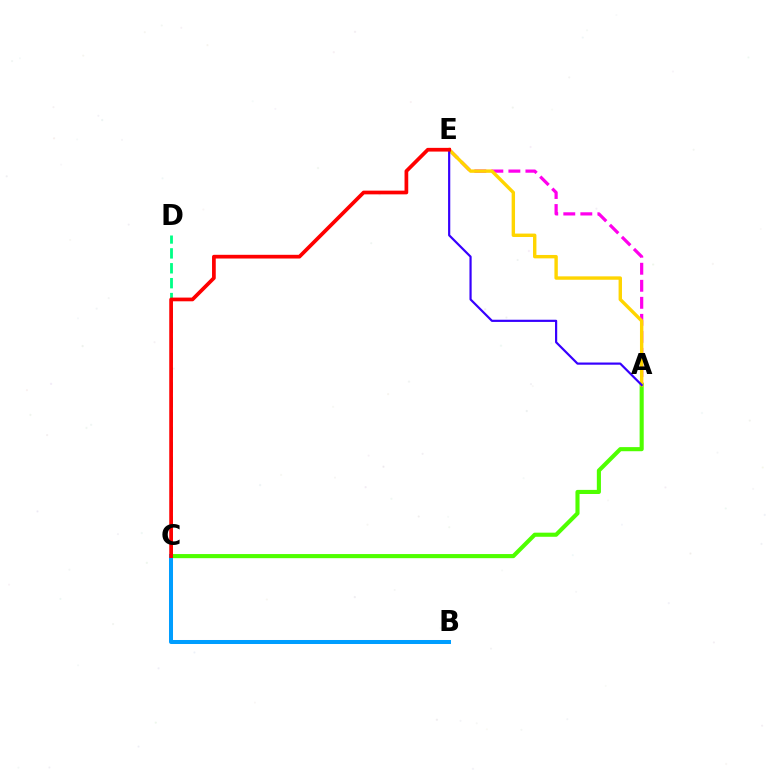{('A', 'E'): [{'color': '#ff00ed', 'line_style': 'dashed', 'thickness': 2.31}, {'color': '#ffd500', 'line_style': 'solid', 'thickness': 2.45}, {'color': '#3700ff', 'line_style': 'solid', 'thickness': 1.58}], ('A', 'C'): [{'color': '#4fff00', 'line_style': 'solid', 'thickness': 2.96}], ('C', 'D'): [{'color': '#00ff86', 'line_style': 'dashed', 'thickness': 2.02}], ('B', 'C'): [{'color': '#009eff', 'line_style': 'solid', 'thickness': 2.88}], ('C', 'E'): [{'color': '#ff0000', 'line_style': 'solid', 'thickness': 2.67}]}